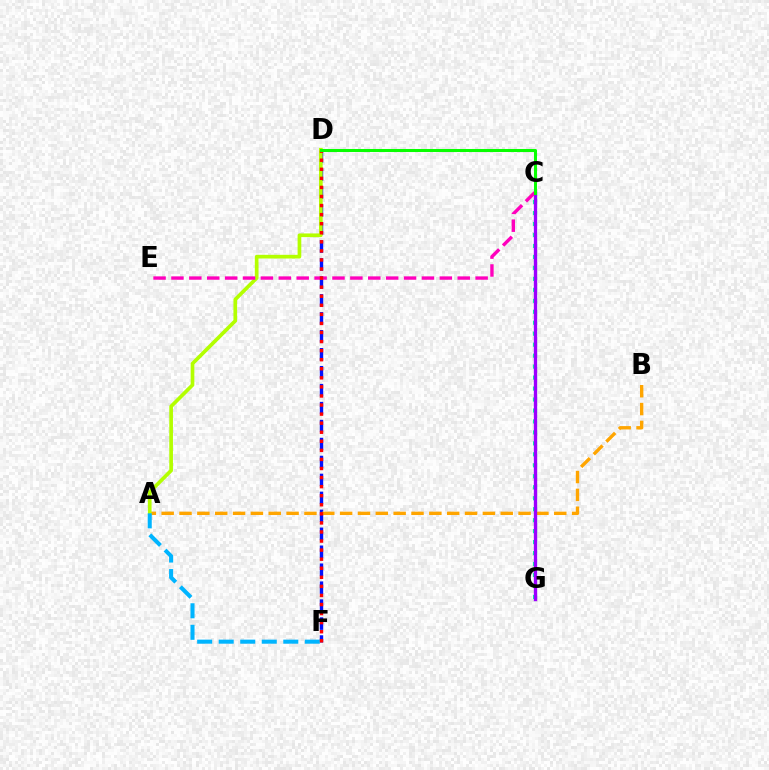{('C', 'G'): [{'color': '#00ff9d', 'line_style': 'dotted', 'thickness': 2.98}, {'color': '#9b00ff', 'line_style': 'solid', 'thickness': 2.41}], ('D', 'F'): [{'color': '#0010ff', 'line_style': 'dashed', 'thickness': 2.44}, {'color': '#ff0000', 'line_style': 'dotted', 'thickness': 2.46}], ('A', 'B'): [{'color': '#ffa500', 'line_style': 'dashed', 'thickness': 2.42}], ('A', 'D'): [{'color': '#b3ff00', 'line_style': 'solid', 'thickness': 2.65}], ('C', 'E'): [{'color': '#ff00bd', 'line_style': 'dashed', 'thickness': 2.43}], ('A', 'F'): [{'color': '#00b5ff', 'line_style': 'dashed', 'thickness': 2.92}], ('C', 'D'): [{'color': '#08ff00', 'line_style': 'solid', 'thickness': 2.18}]}